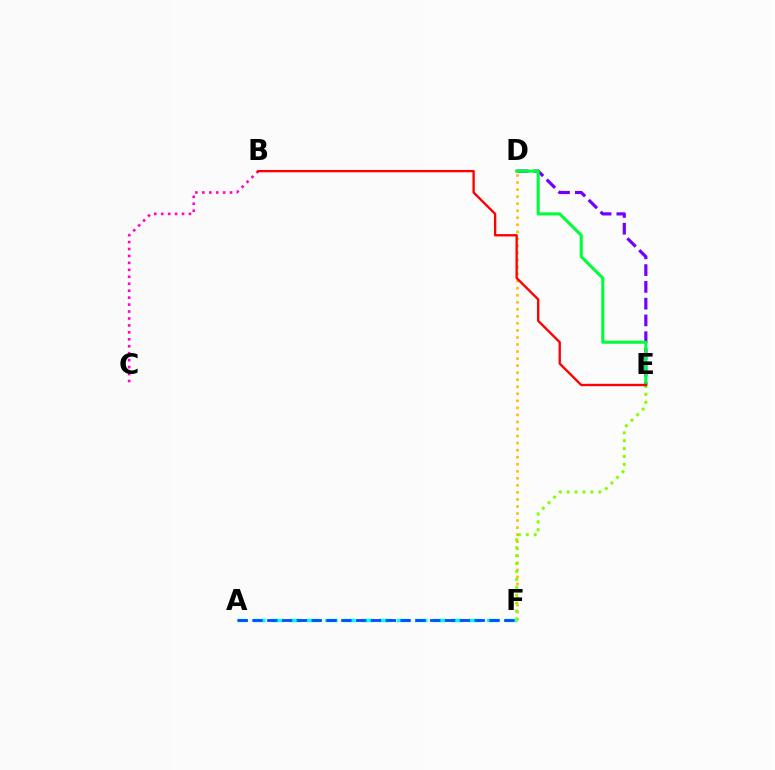{('D', 'E'): [{'color': '#7200ff', 'line_style': 'dashed', 'thickness': 2.28}, {'color': '#00ff39', 'line_style': 'solid', 'thickness': 2.21}], ('A', 'F'): [{'color': '#00fff6', 'line_style': 'dashed', 'thickness': 2.44}, {'color': '#004bff', 'line_style': 'dashed', 'thickness': 2.01}], ('B', 'C'): [{'color': '#ff00cf', 'line_style': 'dotted', 'thickness': 1.89}], ('D', 'F'): [{'color': '#ffbd00', 'line_style': 'dotted', 'thickness': 1.91}], ('E', 'F'): [{'color': '#84ff00', 'line_style': 'dotted', 'thickness': 2.15}], ('B', 'E'): [{'color': '#ff0000', 'line_style': 'solid', 'thickness': 1.69}]}